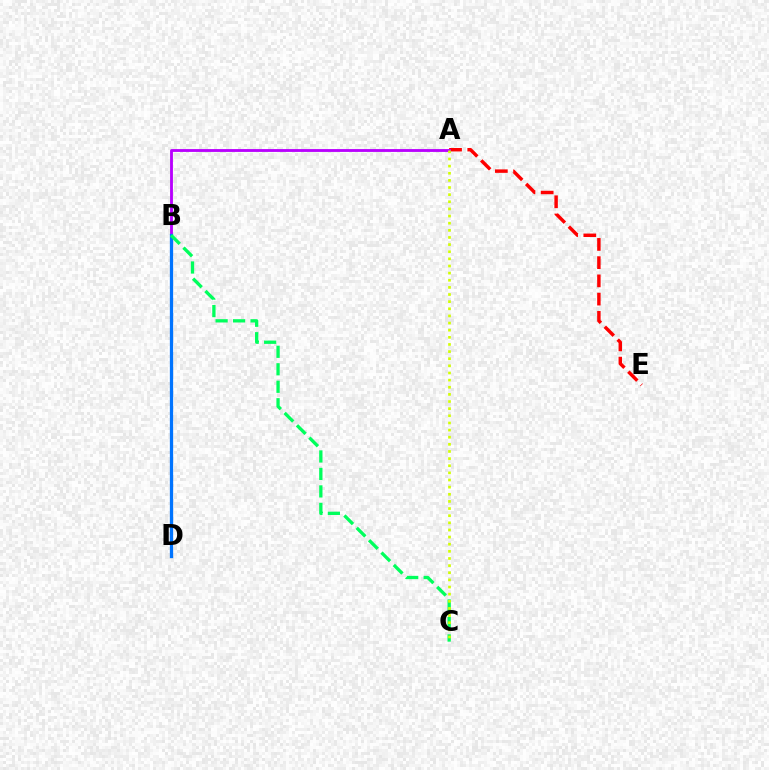{('A', 'E'): [{'color': '#ff0000', 'line_style': 'dashed', 'thickness': 2.48}], ('A', 'B'): [{'color': '#b900ff', 'line_style': 'solid', 'thickness': 2.05}], ('B', 'D'): [{'color': '#0074ff', 'line_style': 'solid', 'thickness': 2.35}], ('B', 'C'): [{'color': '#00ff5c', 'line_style': 'dashed', 'thickness': 2.37}], ('A', 'C'): [{'color': '#d1ff00', 'line_style': 'dotted', 'thickness': 1.94}]}